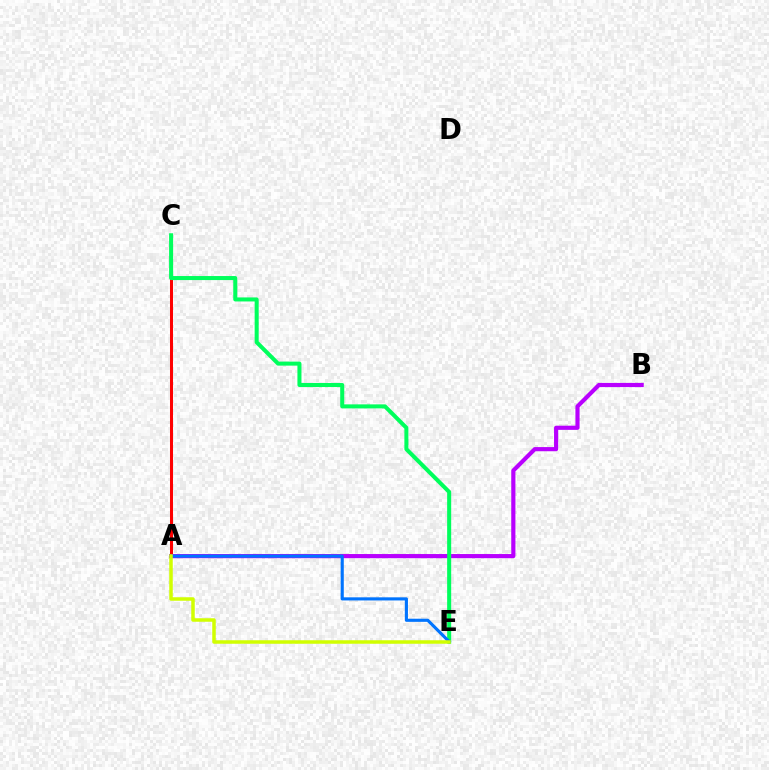{('A', 'C'): [{'color': '#ff0000', 'line_style': 'solid', 'thickness': 2.18}], ('A', 'B'): [{'color': '#b900ff', 'line_style': 'solid', 'thickness': 2.99}], ('C', 'E'): [{'color': '#00ff5c', 'line_style': 'solid', 'thickness': 2.91}], ('A', 'E'): [{'color': '#0074ff', 'line_style': 'solid', 'thickness': 2.25}, {'color': '#d1ff00', 'line_style': 'solid', 'thickness': 2.53}]}